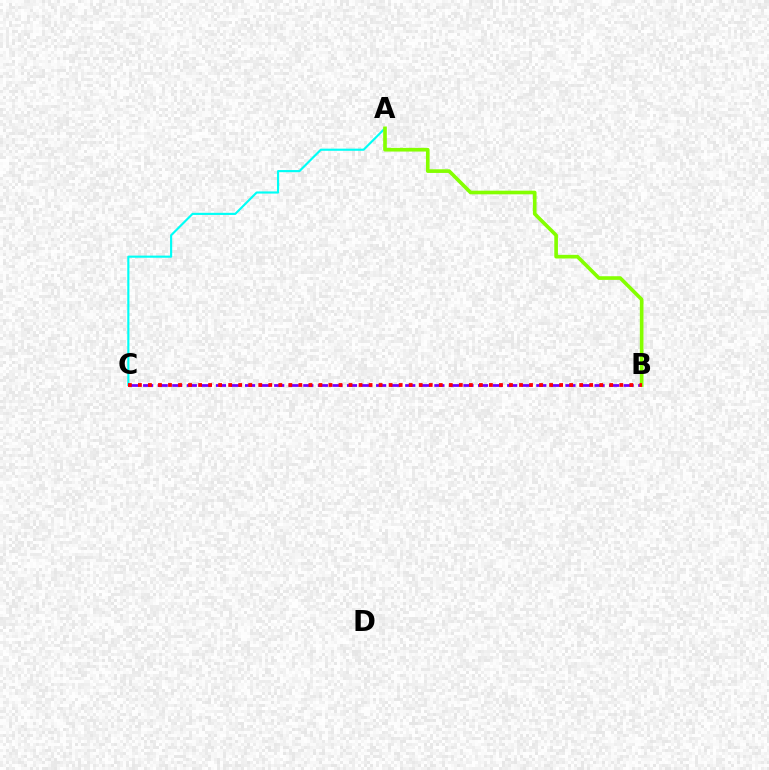{('B', 'C'): [{'color': '#7200ff', 'line_style': 'dashed', 'thickness': 1.98}, {'color': '#ff0000', 'line_style': 'dotted', 'thickness': 2.72}], ('A', 'C'): [{'color': '#00fff6', 'line_style': 'solid', 'thickness': 1.55}], ('A', 'B'): [{'color': '#84ff00', 'line_style': 'solid', 'thickness': 2.63}]}